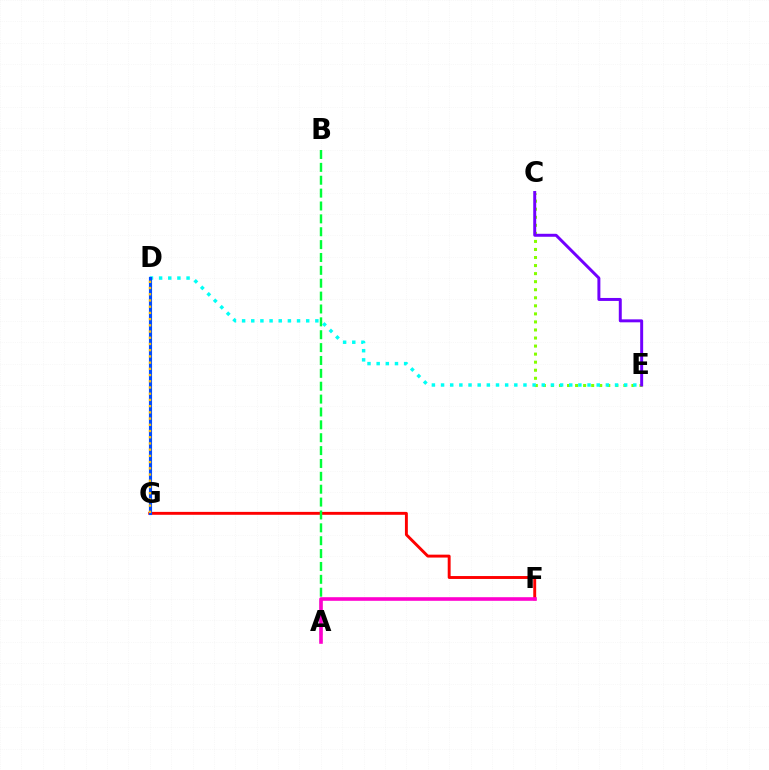{('F', 'G'): [{'color': '#ff0000', 'line_style': 'solid', 'thickness': 2.1}], ('C', 'E'): [{'color': '#84ff00', 'line_style': 'dotted', 'thickness': 2.19}, {'color': '#7200ff', 'line_style': 'solid', 'thickness': 2.14}], ('A', 'B'): [{'color': '#00ff39', 'line_style': 'dashed', 'thickness': 1.75}], ('D', 'E'): [{'color': '#00fff6', 'line_style': 'dotted', 'thickness': 2.49}], ('A', 'F'): [{'color': '#ff00cf', 'line_style': 'solid', 'thickness': 2.59}], ('D', 'G'): [{'color': '#004bff', 'line_style': 'solid', 'thickness': 2.26}, {'color': '#ffbd00', 'line_style': 'dotted', 'thickness': 1.69}]}